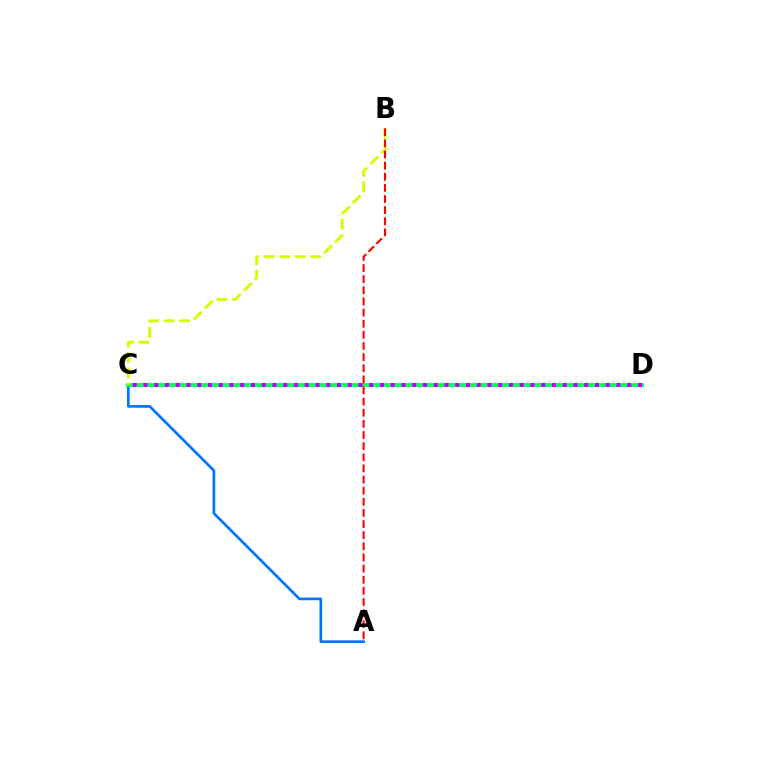{('A', 'C'): [{'color': '#0074ff', 'line_style': 'solid', 'thickness': 1.92}], ('C', 'D'): [{'color': '#00ff5c', 'line_style': 'solid', 'thickness': 2.73}, {'color': '#b900ff', 'line_style': 'dotted', 'thickness': 2.92}], ('B', 'C'): [{'color': '#d1ff00', 'line_style': 'dashed', 'thickness': 2.1}], ('A', 'B'): [{'color': '#ff0000', 'line_style': 'dashed', 'thickness': 1.51}]}